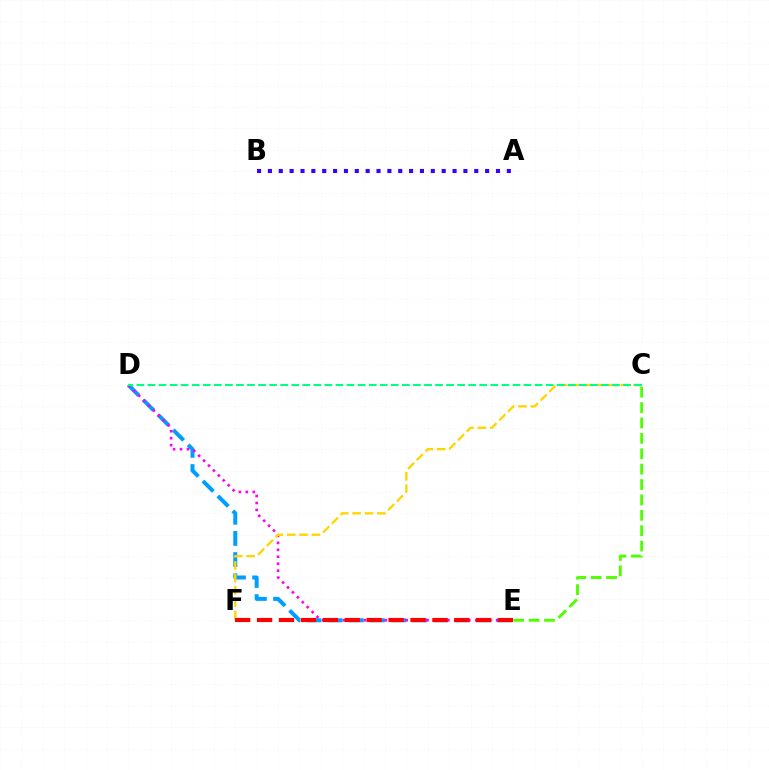{('D', 'E'): [{'color': '#009eff', 'line_style': 'dashed', 'thickness': 2.87}, {'color': '#ff00ed', 'line_style': 'dotted', 'thickness': 1.89}], ('C', 'F'): [{'color': '#ffd500', 'line_style': 'dashed', 'thickness': 1.68}], ('E', 'F'): [{'color': '#ff0000', 'line_style': 'dashed', 'thickness': 2.98}], ('A', 'B'): [{'color': '#3700ff', 'line_style': 'dotted', 'thickness': 2.95}], ('C', 'D'): [{'color': '#00ff86', 'line_style': 'dashed', 'thickness': 1.5}], ('C', 'E'): [{'color': '#4fff00', 'line_style': 'dashed', 'thickness': 2.09}]}